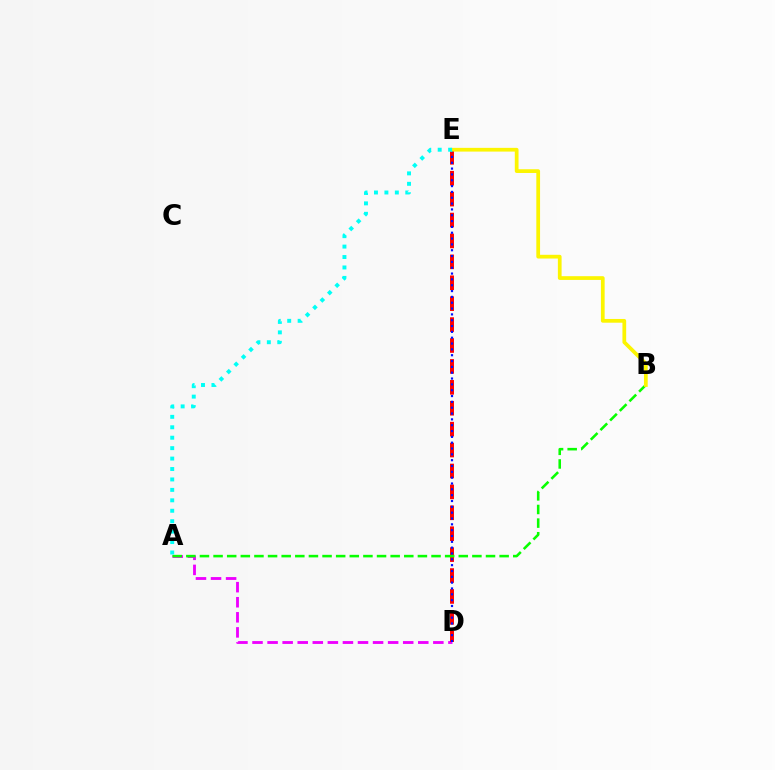{('A', 'D'): [{'color': '#ee00ff', 'line_style': 'dashed', 'thickness': 2.05}], ('D', 'E'): [{'color': '#ff0000', 'line_style': 'dashed', 'thickness': 2.84}, {'color': '#0010ff', 'line_style': 'dotted', 'thickness': 1.58}], ('A', 'B'): [{'color': '#08ff00', 'line_style': 'dashed', 'thickness': 1.85}], ('B', 'E'): [{'color': '#fcf500', 'line_style': 'solid', 'thickness': 2.69}], ('A', 'E'): [{'color': '#00fff6', 'line_style': 'dotted', 'thickness': 2.84}]}